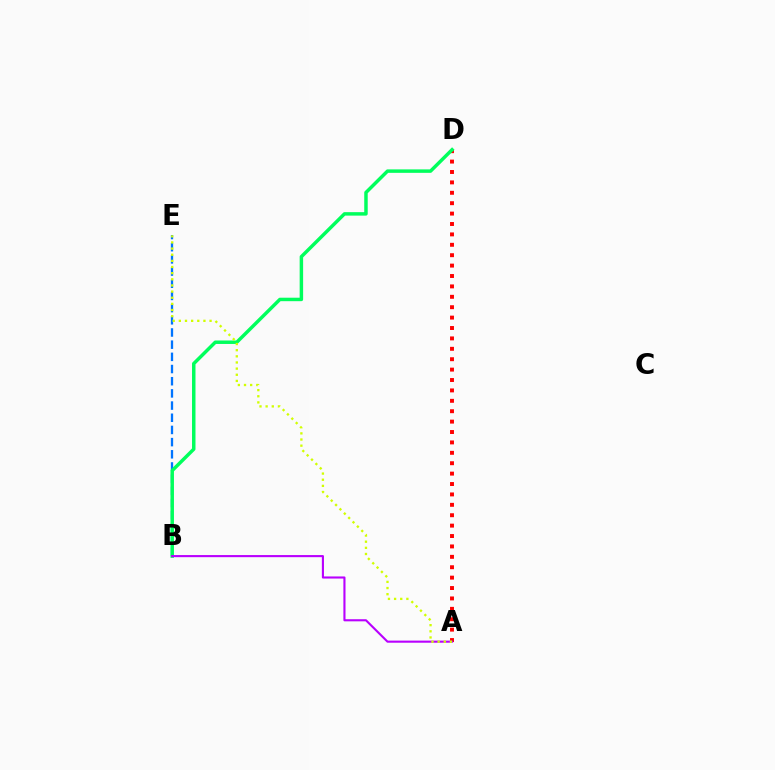{('B', 'E'): [{'color': '#0074ff', 'line_style': 'dashed', 'thickness': 1.65}], ('A', 'D'): [{'color': '#ff0000', 'line_style': 'dotted', 'thickness': 2.83}], ('B', 'D'): [{'color': '#00ff5c', 'line_style': 'solid', 'thickness': 2.5}], ('A', 'B'): [{'color': '#b900ff', 'line_style': 'solid', 'thickness': 1.52}], ('A', 'E'): [{'color': '#d1ff00', 'line_style': 'dotted', 'thickness': 1.67}]}